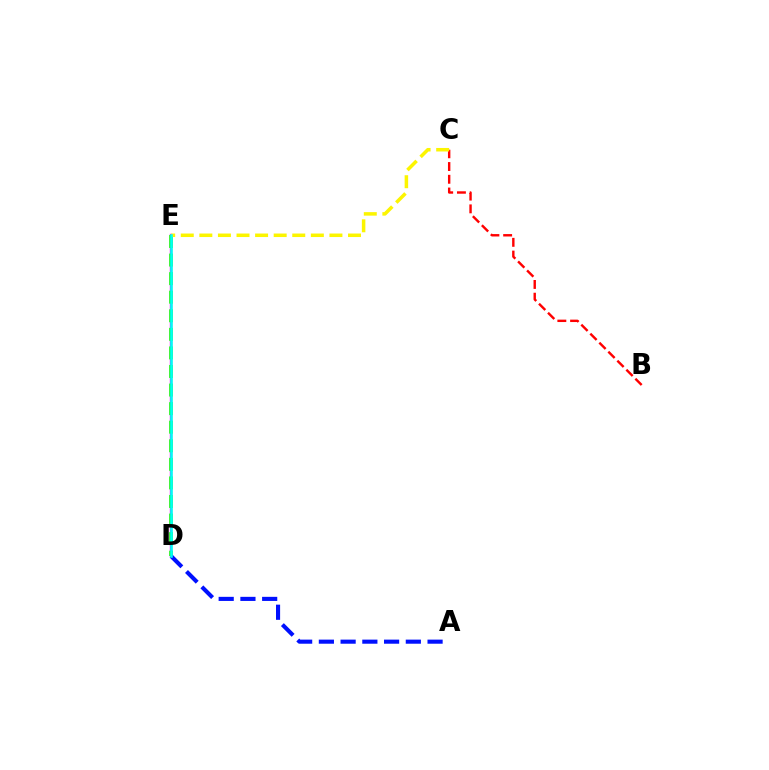{('B', 'C'): [{'color': '#ff0000', 'line_style': 'dashed', 'thickness': 1.73}], ('D', 'E'): [{'color': '#ee00ff', 'line_style': 'solid', 'thickness': 1.73}, {'color': '#08ff00', 'line_style': 'dashed', 'thickness': 2.52}, {'color': '#00fff6', 'line_style': 'solid', 'thickness': 1.85}], ('A', 'D'): [{'color': '#0010ff', 'line_style': 'dashed', 'thickness': 2.95}], ('C', 'E'): [{'color': '#fcf500', 'line_style': 'dashed', 'thickness': 2.52}]}